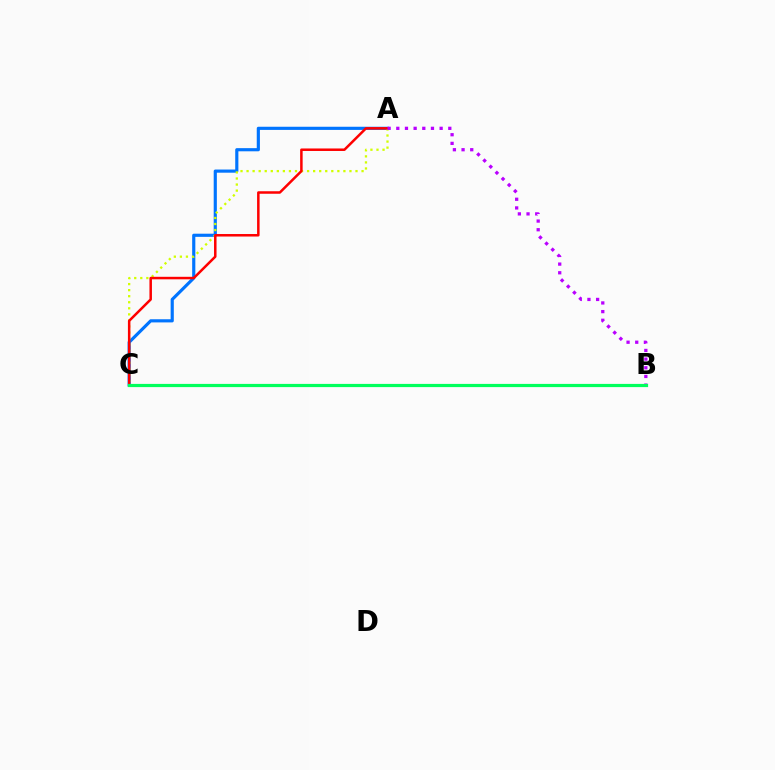{('A', 'C'): [{'color': '#0074ff', 'line_style': 'solid', 'thickness': 2.27}, {'color': '#d1ff00', 'line_style': 'dotted', 'thickness': 1.64}, {'color': '#ff0000', 'line_style': 'solid', 'thickness': 1.8}], ('A', 'B'): [{'color': '#b900ff', 'line_style': 'dotted', 'thickness': 2.35}], ('B', 'C'): [{'color': '#00ff5c', 'line_style': 'solid', 'thickness': 2.3}]}